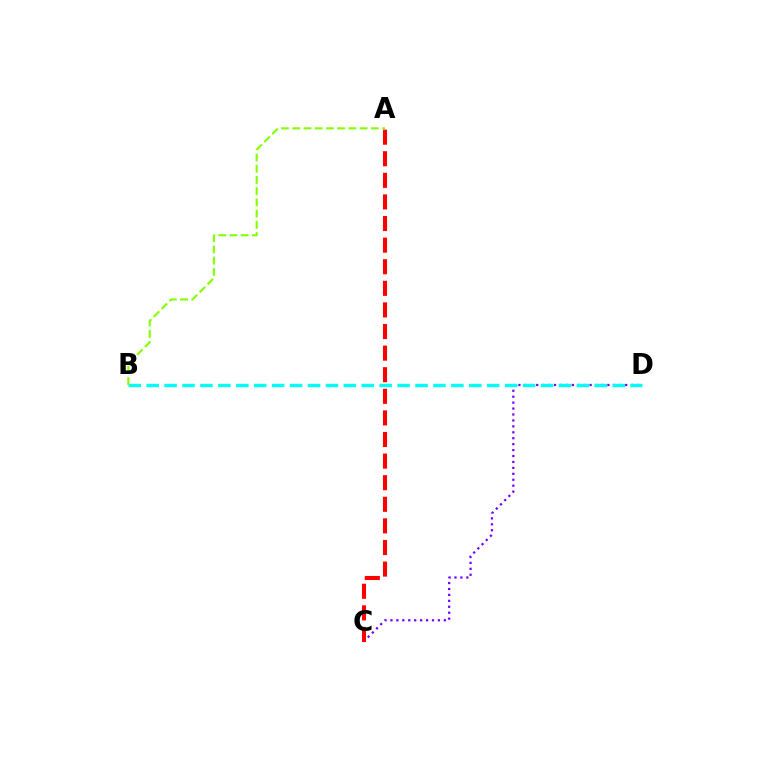{('C', 'D'): [{'color': '#7200ff', 'line_style': 'dotted', 'thickness': 1.61}], ('B', 'D'): [{'color': '#00fff6', 'line_style': 'dashed', 'thickness': 2.43}], ('A', 'C'): [{'color': '#ff0000', 'line_style': 'dashed', 'thickness': 2.93}], ('A', 'B'): [{'color': '#84ff00', 'line_style': 'dashed', 'thickness': 1.53}]}